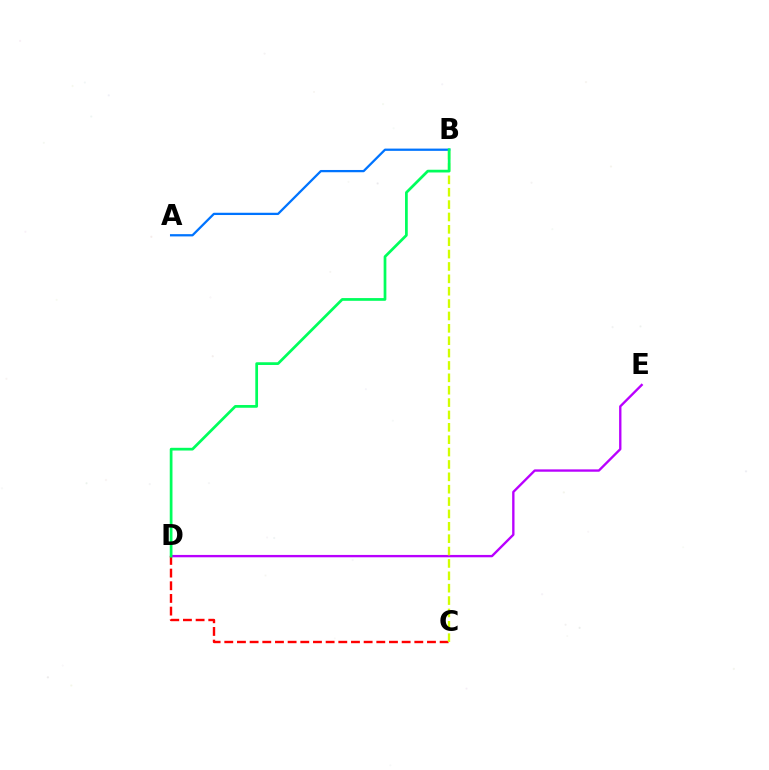{('C', 'D'): [{'color': '#ff0000', 'line_style': 'dashed', 'thickness': 1.72}], ('A', 'B'): [{'color': '#0074ff', 'line_style': 'solid', 'thickness': 1.63}], ('D', 'E'): [{'color': '#b900ff', 'line_style': 'solid', 'thickness': 1.69}], ('B', 'C'): [{'color': '#d1ff00', 'line_style': 'dashed', 'thickness': 1.68}], ('B', 'D'): [{'color': '#00ff5c', 'line_style': 'solid', 'thickness': 1.96}]}